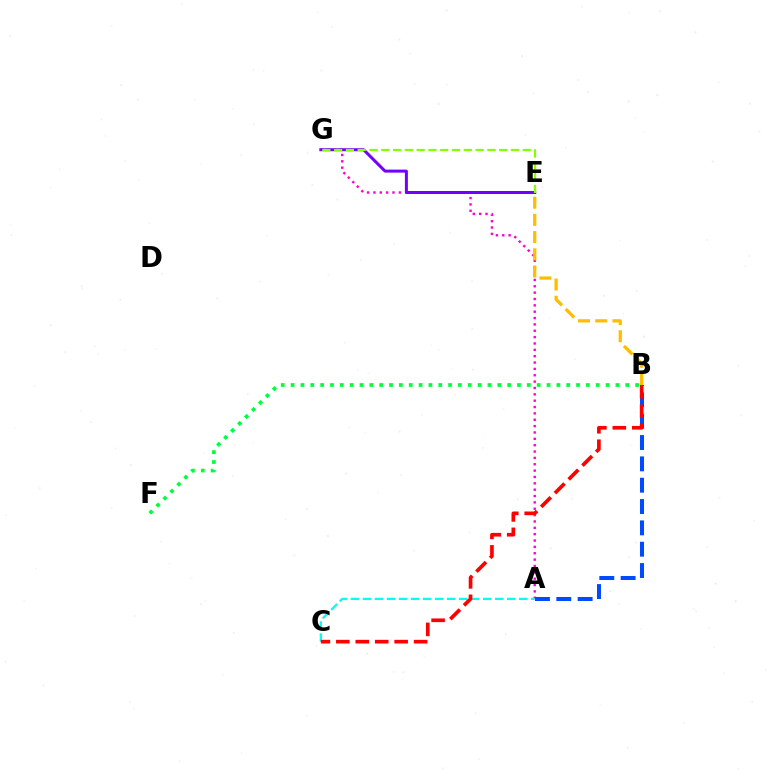{('A', 'G'): [{'color': '#ff00cf', 'line_style': 'dotted', 'thickness': 1.73}], ('A', 'C'): [{'color': '#00fff6', 'line_style': 'dashed', 'thickness': 1.63}], ('B', 'E'): [{'color': '#ffbd00', 'line_style': 'dashed', 'thickness': 2.34}], ('A', 'B'): [{'color': '#004bff', 'line_style': 'dashed', 'thickness': 2.9}], ('E', 'G'): [{'color': '#7200ff', 'line_style': 'solid', 'thickness': 2.16}, {'color': '#84ff00', 'line_style': 'dashed', 'thickness': 1.6}], ('B', 'C'): [{'color': '#ff0000', 'line_style': 'dashed', 'thickness': 2.64}], ('B', 'F'): [{'color': '#00ff39', 'line_style': 'dotted', 'thickness': 2.67}]}